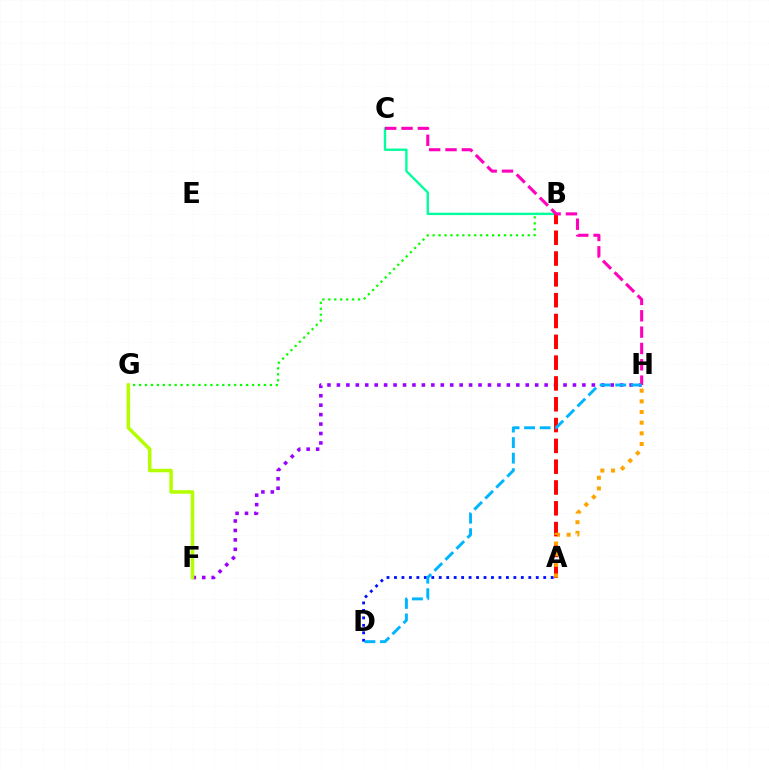{('B', 'G'): [{'color': '#08ff00', 'line_style': 'dotted', 'thickness': 1.62}], ('F', 'H'): [{'color': '#9b00ff', 'line_style': 'dotted', 'thickness': 2.57}], ('B', 'C'): [{'color': '#00ff9d', 'line_style': 'solid', 'thickness': 1.7}], ('A', 'D'): [{'color': '#0010ff', 'line_style': 'dotted', 'thickness': 2.03}], ('F', 'G'): [{'color': '#b3ff00', 'line_style': 'solid', 'thickness': 2.53}], ('A', 'B'): [{'color': '#ff0000', 'line_style': 'dashed', 'thickness': 2.83}], ('C', 'H'): [{'color': '#ff00bd', 'line_style': 'dashed', 'thickness': 2.22}], ('A', 'H'): [{'color': '#ffa500', 'line_style': 'dotted', 'thickness': 2.9}], ('D', 'H'): [{'color': '#00b5ff', 'line_style': 'dashed', 'thickness': 2.11}]}